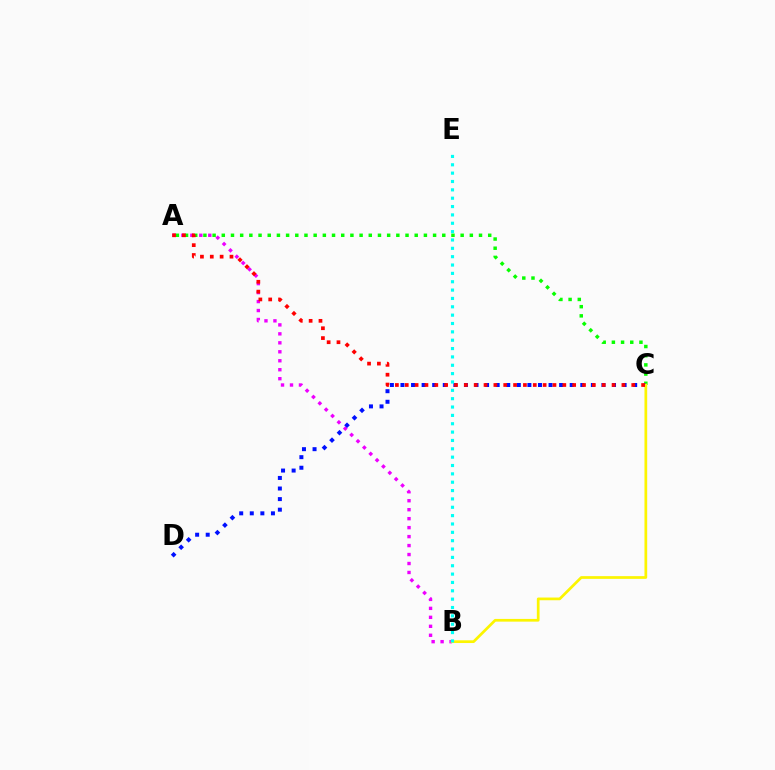{('A', 'C'): [{'color': '#08ff00', 'line_style': 'dotted', 'thickness': 2.5}, {'color': '#ff0000', 'line_style': 'dotted', 'thickness': 2.68}], ('A', 'B'): [{'color': '#ee00ff', 'line_style': 'dotted', 'thickness': 2.44}], ('C', 'D'): [{'color': '#0010ff', 'line_style': 'dotted', 'thickness': 2.87}], ('B', 'C'): [{'color': '#fcf500', 'line_style': 'solid', 'thickness': 1.96}], ('B', 'E'): [{'color': '#00fff6', 'line_style': 'dotted', 'thickness': 2.27}]}